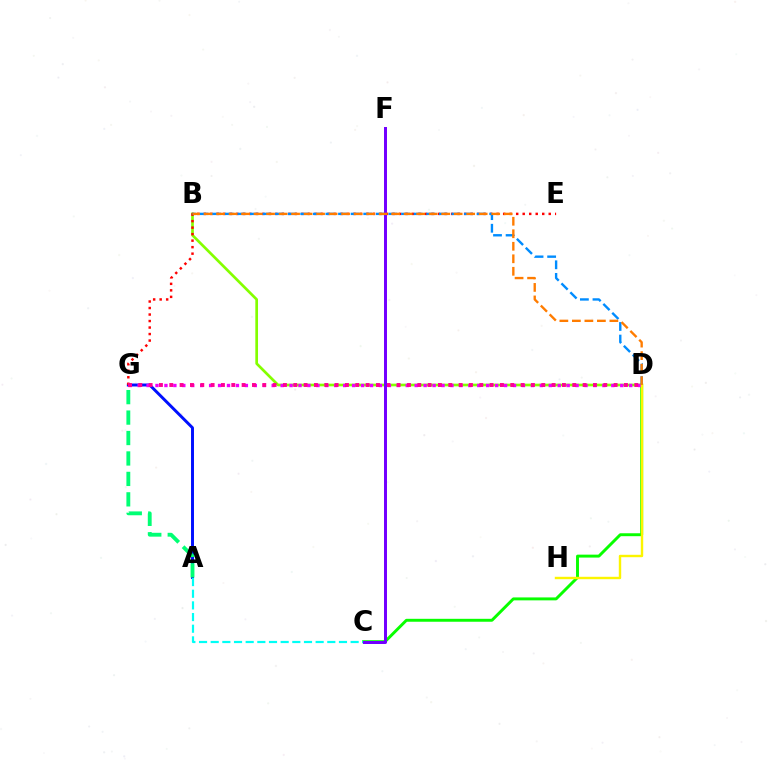{('A', 'G'): [{'color': '#0010ff', 'line_style': 'solid', 'thickness': 2.12}, {'color': '#00ff74', 'line_style': 'dashed', 'thickness': 2.78}], ('C', 'D'): [{'color': '#08ff00', 'line_style': 'solid', 'thickness': 2.11}], ('A', 'C'): [{'color': '#00fff6', 'line_style': 'dashed', 'thickness': 1.58}], ('B', 'D'): [{'color': '#84ff00', 'line_style': 'solid', 'thickness': 1.94}, {'color': '#008cff', 'line_style': 'dashed', 'thickness': 1.71}, {'color': '#ff7c00', 'line_style': 'dashed', 'thickness': 1.7}], ('D', 'G'): [{'color': '#ee00ff', 'line_style': 'dotted', 'thickness': 2.43}, {'color': '#ff0094', 'line_style': 'dotted', 'thickness': 2.81}], ('E', 'G'): [{'color': '#ff0000', 'line_style': 'dotted', 'thickness': 1.77}], ('C', 'F'): [{'color': '#7200ff', 'line_style': 'solid', 'thickness': 2.15}], ('D', 'H'): [{'color': '#fcf500', 'line_style': 'solid', 'thickness': 1.73}]}